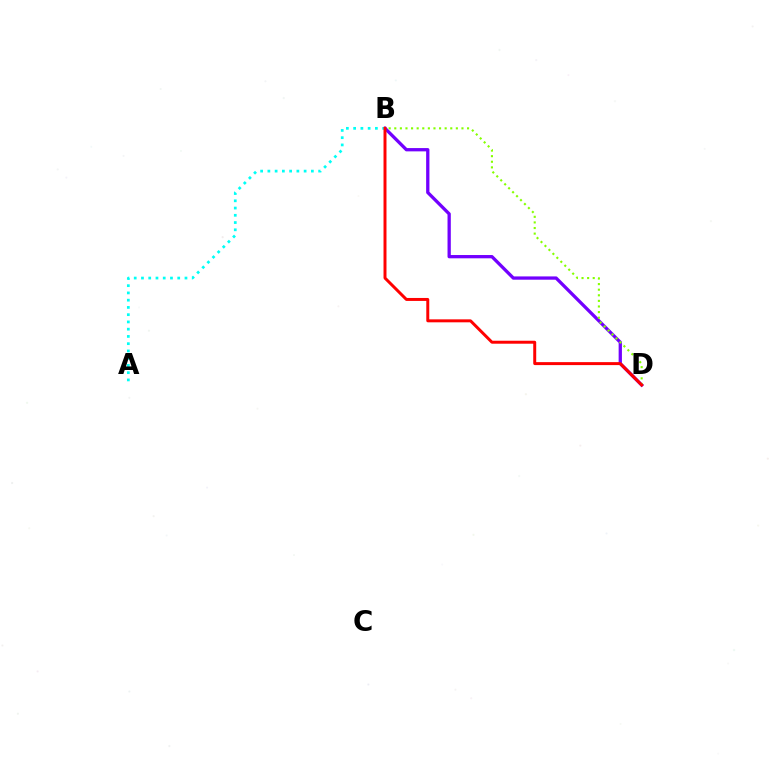{('B', 'D'): [{'color': '#7200ff', 'line_style': 'solid', 'thickness': 2.37}, {'color': '#84ff00', 'line_style': 'dotted', 'thickness': 1.52}, {'color': '#ff0000', 'line_style': 'solid', 'thickness': 2.14}], ('A', 'B'): [{'color': '#00fff6', 'line_style': 'dotted', 'thickness': 1.97}]}